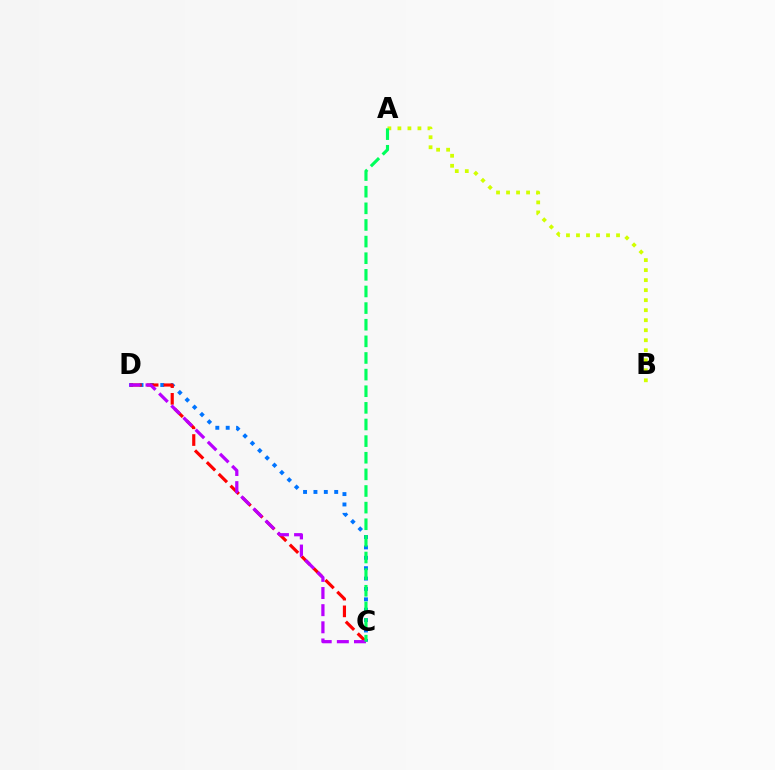{('C', 'D'): [{'color': '#0074ff', 'line_style': 'dotted', 'thickness': 2.82}, {'color': '#ff0000', 'line_style': 'dashed', 'thickness': 2.27}, {'color': '#b900ff', 'line_style': 'dashed', 'thickness': 2.33}], ('A', 'B'): [{'color': '#d1ff00', 'line_style': 'dotted', 'thickness': 2.72}], ('A', 'C'): [{'color': '#00ff5c', 'line_style': 'dashed', 'thickness': 2.26}]}